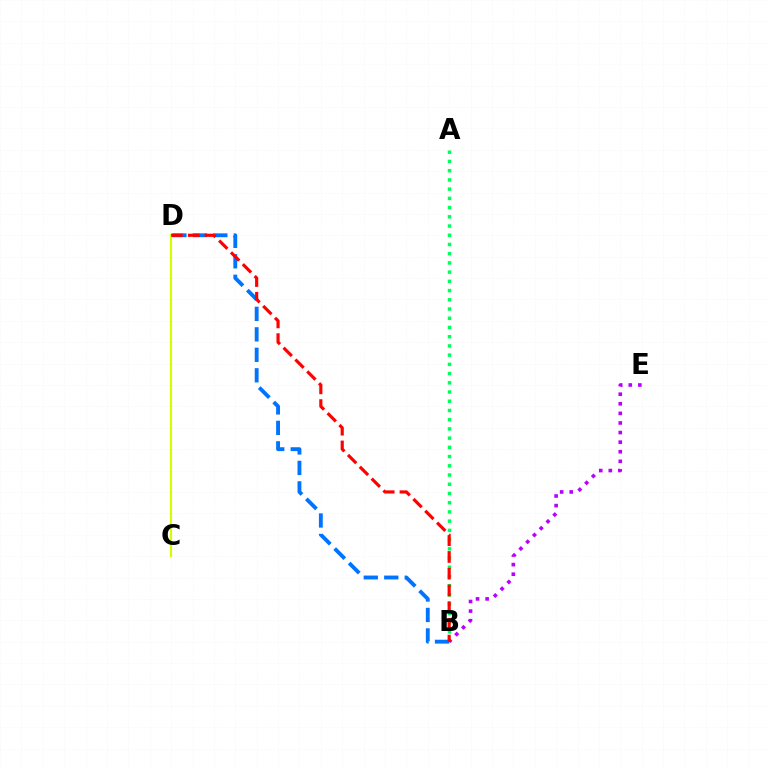{('A', 'B'): [{'color': '#00ff5c', 'line_style': 'dotted', 'thickness': 2.51}], ('B', 'D'): [{'color': '#0074ff', 'line_style': 'dashed', 'thickness': 2.78}, {'color': '#ff0000', 'line_style': 'dashed', 'thickness': 2.27}], ('B', 'E'): [{'color': '#b900ff', 'line_style': 'dotted', 'thickness': 2.61}], ('C', 'D'): [{'color': '#d1ff00', 'line_style': 'solid', 'thickness': 1.55}]}